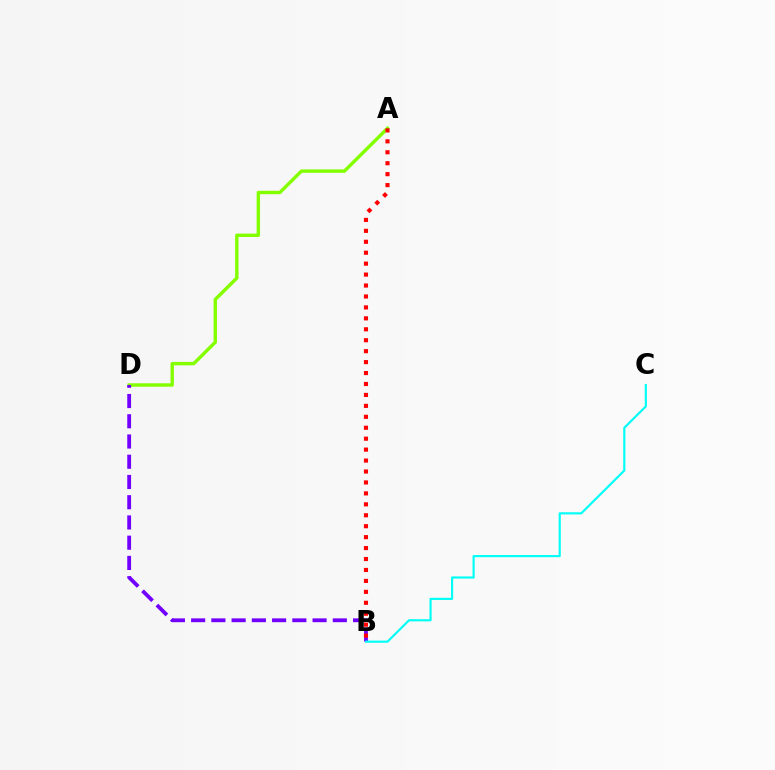{('A', 'D'): [{'color': '#84ff00', 'line_style': 'solid', 'thickness': 2.46}], ('B', 'D'): [{'color': '#7200ff', 'line_style': 'dashed', 'thickness': 2.75}], ('A', 'B'): [{'color': '#ff0000', 'line_style': 'dotted', 'thickness': 2.97}], ('B', 'C'): [{'color': '#00fff6', 'line_style': 'solid', 'thickness': 1.55}]}